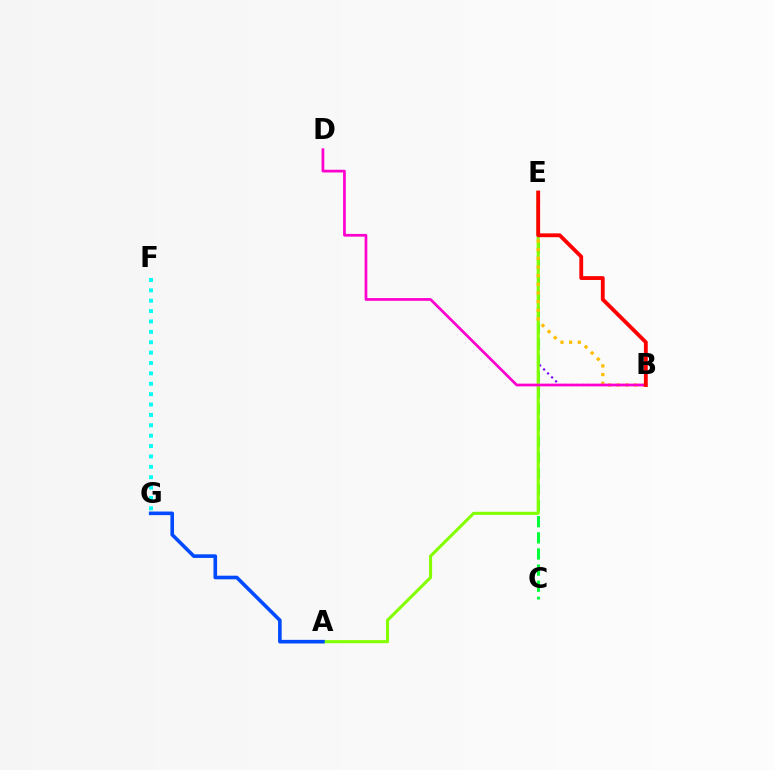{('C', 'E'): [{'color': '#00ff39', 'line_style': 'dashed', 'thickness': 2.19}], ('F', 'G'): [{'color': '#00fff6', 'line_style': 'dotted', 'thickness': 2.82}], ('B', 'E'): [{'color': '#7200ff', 'line_style': 'dotted', 'thickness': 1.53}, {'color': '#ffbd00', 'line_style': 'dotted', 'thickness': 2.35}, {'color': '#ff0000', 'line_style': 'solid', 'thickness': 2.76}], ('A', 'E'): [{'color': '#84ff00', 'line_style': 'solid', 'thickness': 2.21}], ('B', 'D'): [{'color': '#ff00cf', 'line_style': 'solid', 'thickness': 1.96}], ('A', 'G'): [{'color': '#004bff', 'line_style': 'solid', 'thickness': 2.6}]}